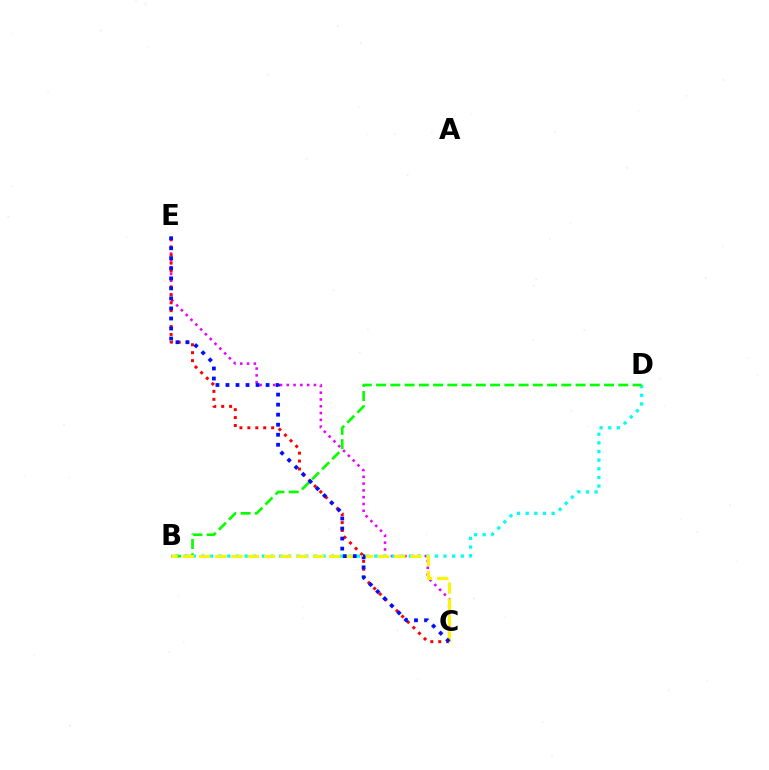{('C', 'E'): [{'color': '#ee00ff', 'line_style': 'dotted', 'thickness': 1.84}, {'color': '#ff0000', 'line_style': 'dotted', 'thickness': 2.15}, {'color': '#0010ff', 'line_style': 'dotted', 'thickness': 2.73}], ('B', 'D'): [{'color': '#00fff6', 'line_style': 'dotted', 'thickness': 2.35}, {'color': '#08ff00', 'line_style': 'dashed', 'thickness': 1.94}], ('B', 'C'): [{'color': '#fcf500', 'line_style': 'dashed', 'thickness': 2.21}]}